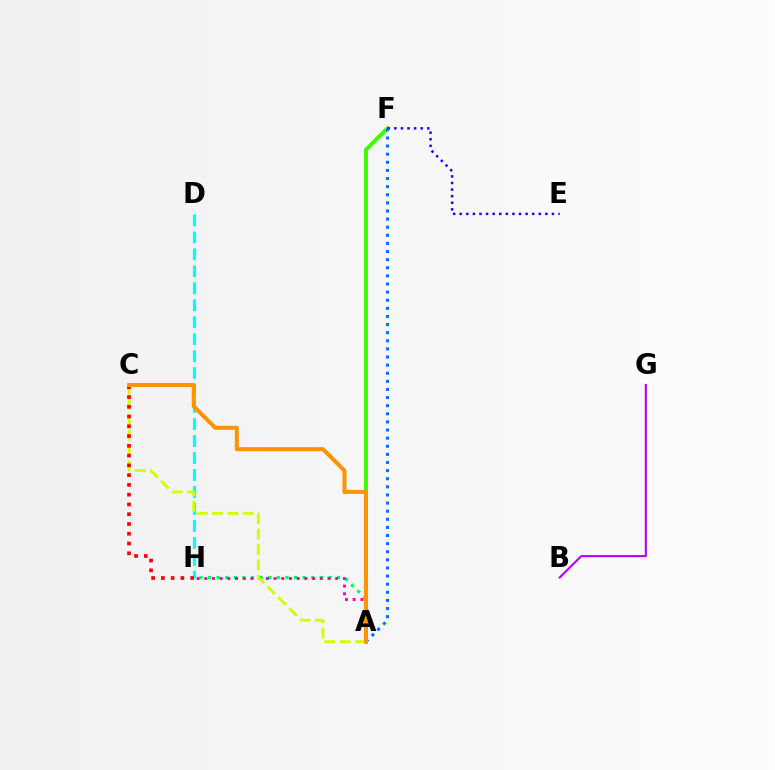{('A', 'H'): [{'color': '#00ff5c', 'line_style': 'dotted', 'thickness': 2.34}, {'color': '#ff00ac', 'line_style': 'dotted', 'thickness': 2.09}], ('D', 'H'): [{'color': '#00fff6', 'line_style': 'dashed', 'thickness': 2.31}], ('A', 'F'): [{'color': '#3dff00', 'line_style': 'solid', 'thickness': 2.86}, {'color': '#0074ff', 'line_style': 'dotted', 'thickness': 2.2}], ('E', 'F'): [{'color': '#2500ff', 'line_style': 'dotted', 'thickness': 1.79}], ('B', 'G'): [{'color': '#b900ff', 'line_style': 'solid', 'thickness': 1.53}], ('A', 'C'): [{'color': '#d1ff00', 'line_style': 'dashed', 'thickness': 2.09}, {'color': '#ff9400', 'line_style': 'solid', 'thickness': 2.9}], ('C', 'H'): [{'color': '#ff0000', 'line_style': 'dotted', 'thickness': 2.65}]}